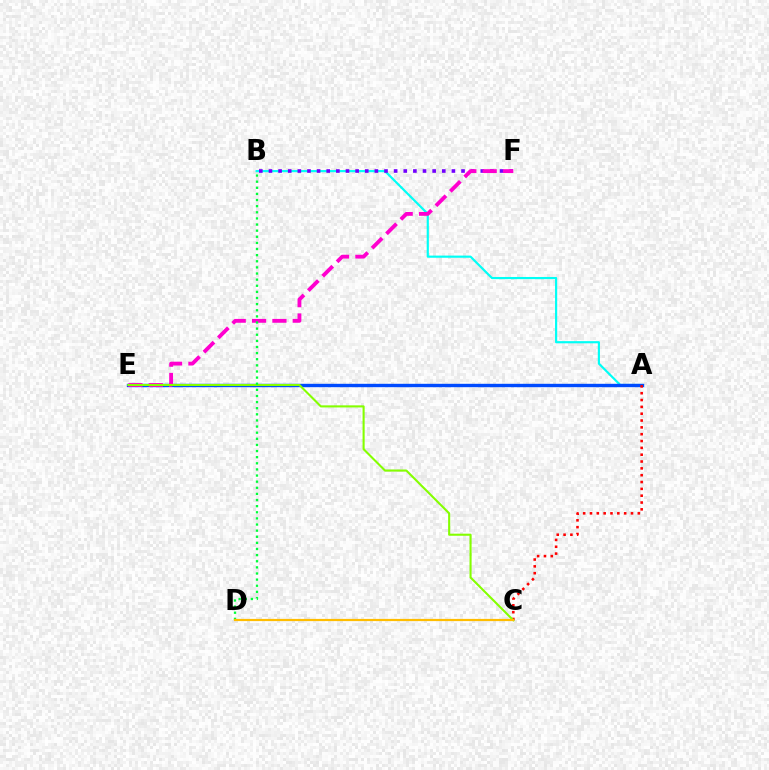{('A', 'B'): [{'color': '#00fff6', 'line_style': 'solid', 'thickness': 1.56}], ('A', 'E'): [{'color': '#004bff', 'line_style': 'solid', 'thickness': 2.44}], ('A', 'C'): [{'color': '#ff0000', 'line_style': 'dotted', 'thickness': 1.86}], ('B', 'F'): [{'color': '#7200ff', 'line_style': 'dotted', 'thickness': 2.62}], ('E', 'F'): [{'color': '#ff00cf', 'line_style': 'dashed', 'thickness': 2.76}], ('C', 'E'): [{'color': '#84ff00', 'line_style': 'solid', 'thickness': 1.51}], ('B', 'D'): [{'color': '#00ff39', 'line_style': 'dotted', 'thickness': 1.66}], ('C', 'D'): [{'color': '#ffbd00', 'line_style': 'solid', 'thickness': 1.59}]}